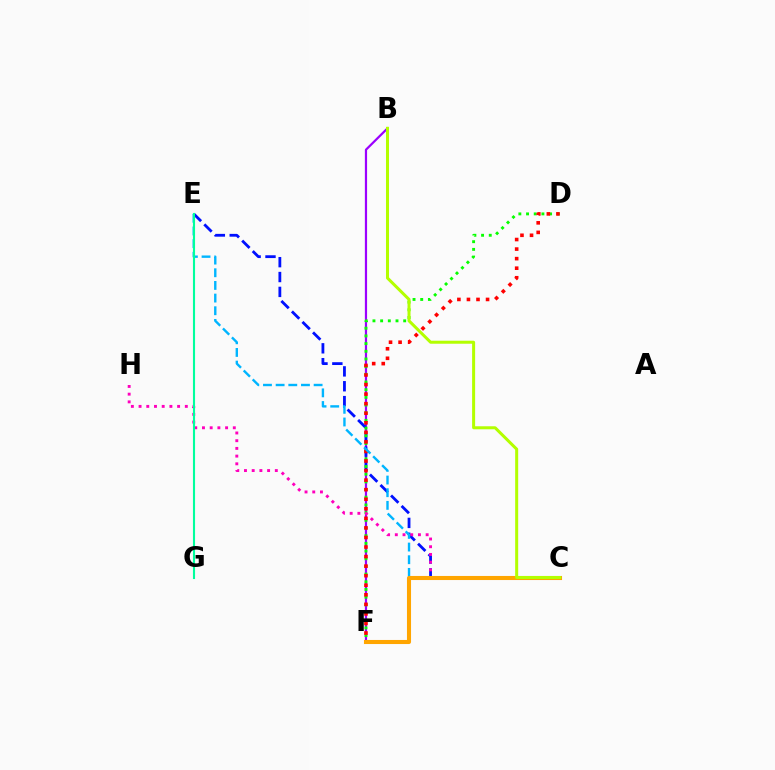{('B', 'F'): [{'color': '#9b00ff', 'line_style': 'solid', 'thickness': 1.59}], ('C', 'E'): [{'color': '#0010ff', 'line_style': 'dashed', 'thickness': 2.02}, {'color': '#00b5ff', 'line_style': 'dashed', 'thickness': 1.72}], ('D', 'F'): [{'color': '#08ff00', 'line_style': 'dotted', 'thickness': 2.09}, {'color': '#ff0000', 'line_style': 'dotted', 'thickness': 2.6}], ('C', 'H'): [{'color': '#ff00bd', 'line_style': 'dotted', 'thickness': 2.09}], ('C', 'F'): [{'color': '#ffa500', 'line_style': 'solid', 'thickness': 2.93}], ('E', 'G'): [{'color': '#00ff9d', 'line_style': 'solid', 'thickness': 1.52}], ('B', 'C'): [{'color': '#b3ff00', 'line_style': 'solid', 'thickness': 2.17}]}